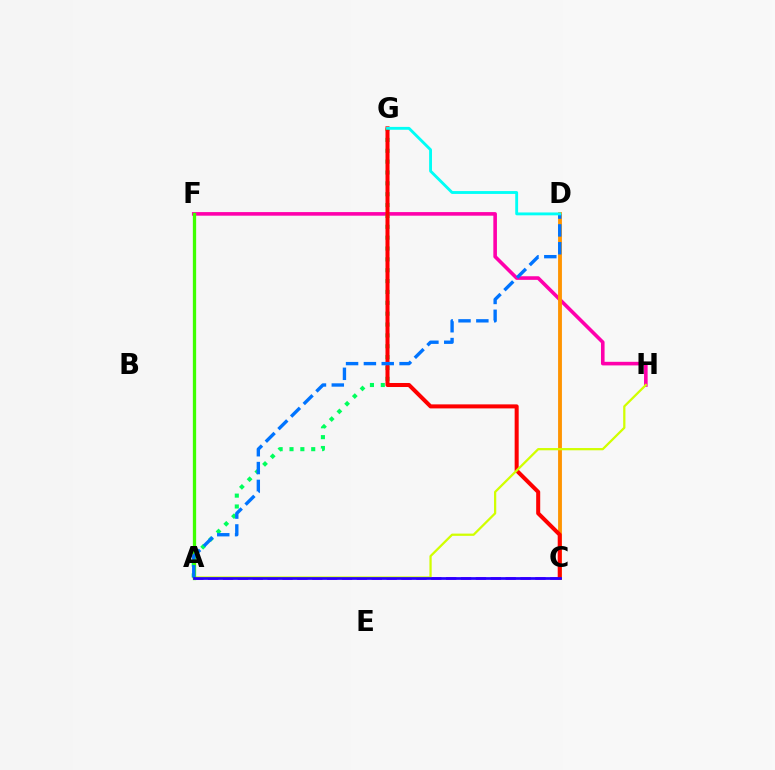{('F', 'H'): [{'color': '#ff00ac', 'line_style': 'solid', 'thickness': 2.59}], ('A', 'C'): [{'color': '#b900ff', 'line_style': 'dashed', 'thickness': 2.02}, {'color': '#2500ff', 'line_style': 'solid', 'thickness': 1.95}], ('C', 'D'): [{'color': '#ff9400', 'line_style': 'solid', 'thickness': 2.77}], ('A', 'G'): [{'color': '#00ff5c', 'line_style': 'dotted', 'thickness': 2.95}], ('C', 'G'): [{'color': '#ff0000', 'line_style': 'solid', 'thickness': 2.9}], ('A', 'H'): [{'color': '#d1ff00', 'line_style': 'solid', 'thickness': 1.62}], ('A', 'F'): [{'color': '#3dff00', 'line_style': 'solid', 'thickness': 2.37}], ('A', 'D'): [{'color': '#0074ff', 'line_style': 'dashed', 'thickness': 2.42}], ('D', 'G'): [{'color': '#00fff6', 'line_style': 'solid', 'thickness': 2.06}]}